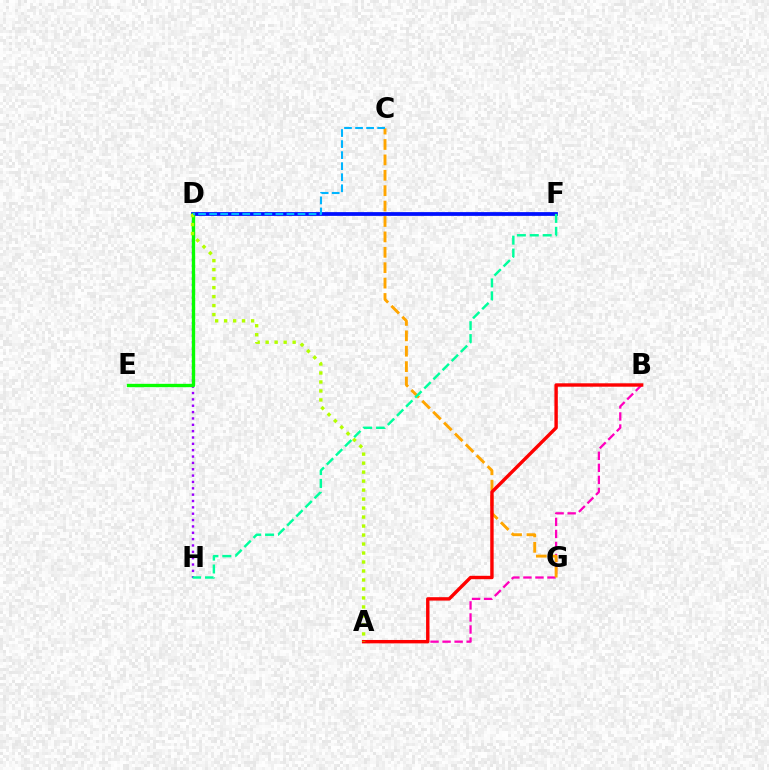{('D', 'F'): [{'color': '#0010ff', 'line_style': 'solid', 'thickness': 2.71}], ('A', 'B'): [{'color': '#ff00bd', 'line_style': 'dashed', 'thickness': 1.64}, {'color': '#ff0000', 'line_style': 'solid', 'thickness': 2.45}], ('C', 'G'): [{'color': '#ffa500', 'line_style': 'dashed', 'thickness': 2.09}], ('D', 'H'): [{'color': '#9b00ff', 'line_style': 'dotted', 'thickness': 1.73}], ('D', 'E'): [{'color': '#08ff00', 'line_style': 'solid', 'thickness': 2.42}], ('F', 'H'): [{'color': '#00ff9d', 'line_style': 'dashed', 'thickness': 1.75}], ('A', 'D'): [{'color': '#b3ff00', 'line_style': 'dotted', 'thickness': 2.44}], ('C', 'D'): [{'color': '#00b5ff', 'line_style': 'dashed', 'thickness': 1.5}]}